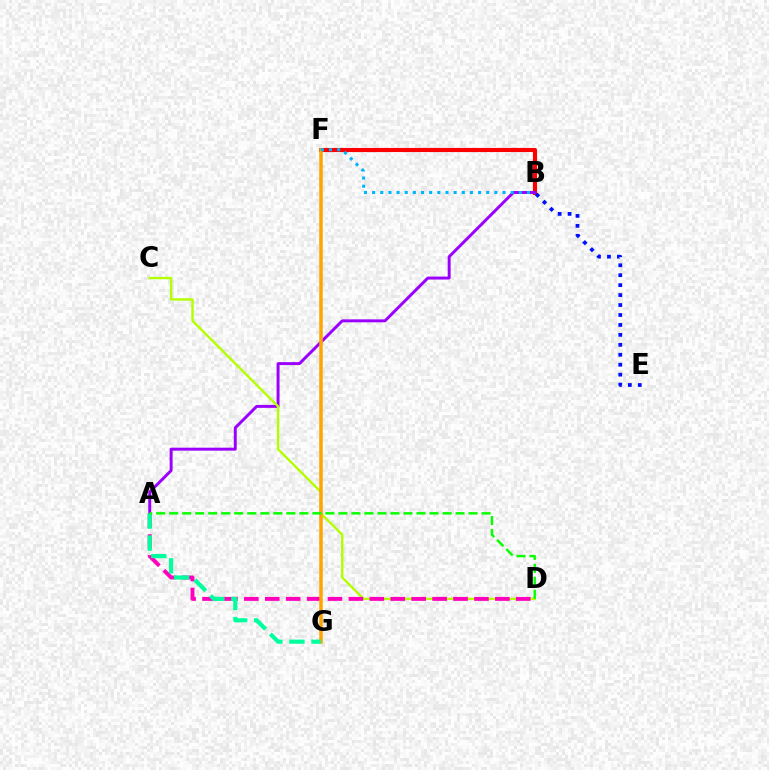{('B', 'F'): [{'color': '#ff0000', 'line_style': 'solid', 'thickness': 2.96}, {'color': '#00b5ff', 'line_style': 'dotted', 'thickness': 2.21}], ('A', 'B'): [{'color': '#9b00ff', 'line_style': 'solid', 'thickness': 2.13}], ('C', 'D'): [{'color': '#b3ff00', 'line_style': 'solid', 'thickness': 1.72}], ('A', 'D'): [{'color': '#ff00bd', 'line_style': 'dashed', 'thickness': 2.84}, {'color': '#08ff00', 'line_style': 'dashed', 'thickness': 1.77}], ('F', 'G'): [{'color': '#ffa500', 'line_style': 'solid', 'thickness': 2.52}], ('A', 'G'): [{'color': '#00ff9d', 'line_style': 'dashed', 'thickness': 3.0}], ('B', 'E'): [{'color': '#0010ff', 'line_style': 'dotted', 'thickness': 2.7}]}